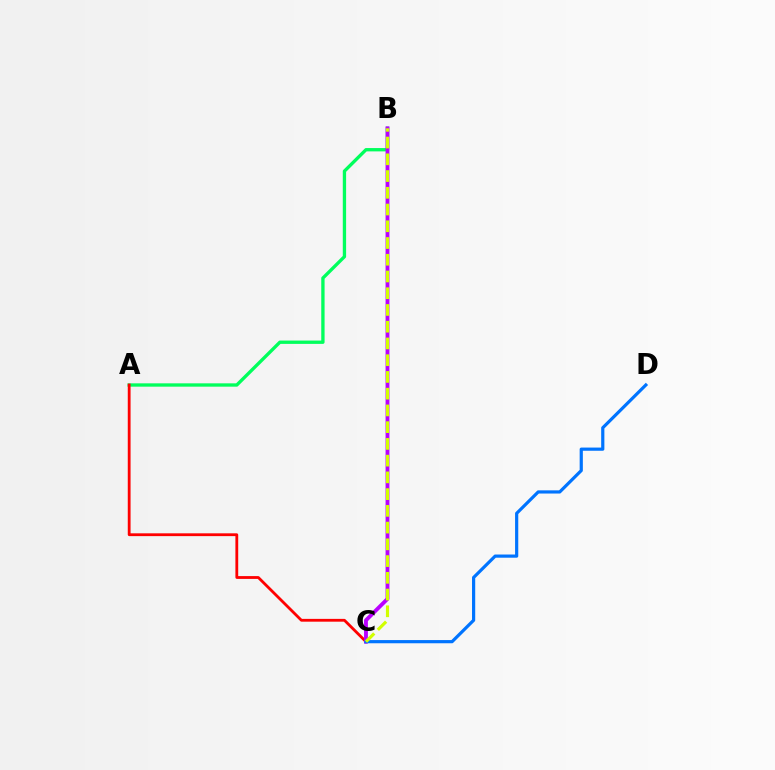{('A', 'B'): [{'color': '#00ff5c', 'line_style': 'solid', 'thickness': 2.4}], ('A', 'C'): [{'color': '#ff0000', 'line_style': 'solid', 'thickness': 2.02}], ('B', 'C'): [{'color': '#b900ff', 'line_style': 'solid', 'thickness': 2.77}, {'color': '#d1ff00', 'line_style': 'dashed', 'thickness': 2.27}], ('C', 'D'): [{'color': '#0074ff', 'line_style': 'solid', 'thickness': 2.3}]}